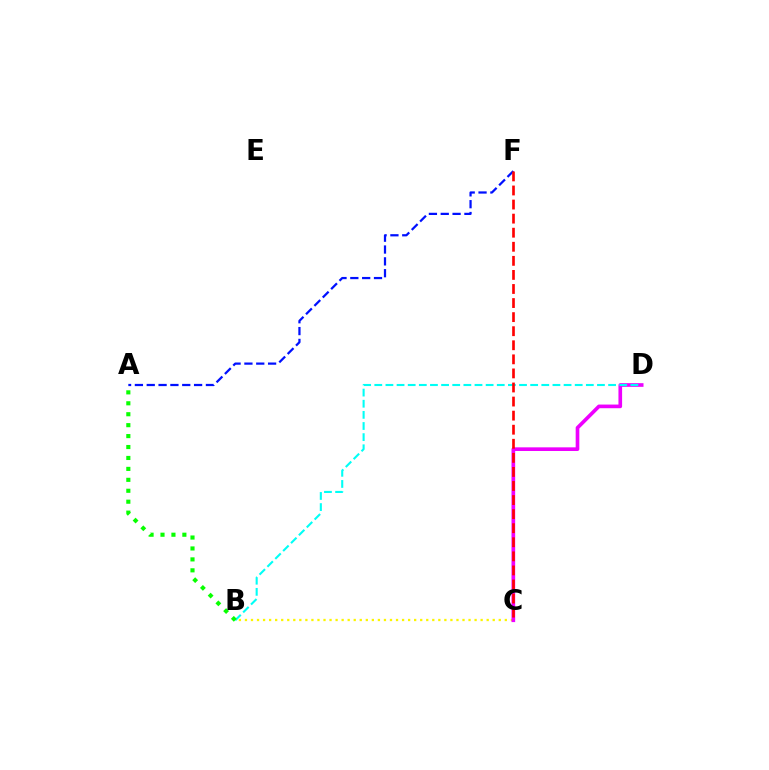{('B', 'C'): [{'color': '#fcf500', 'line_style': 'dotted', 'thickness': 1.64}], ('C', 'D'): [{'color': '#ee00ff', 'line_style': 'solid', 'thickness': 2.63}], ('B', 'D'): [{'color': '#00fff6', 'line_style': 'dashed', 'thickness': 1.51}], ('A', 'F'): [{'color': '#0010ff', 'line_style': 'dashed', 'thickness': 1.61}], ('A', 'B'): [{'color': '#08ff00', 'line_style': 'dotted', 'thickness': 2.97}], ('C', 'F'): [{'color': '#ff0000', 'line_style': 'dashed', 'thickness': 1.91}]}